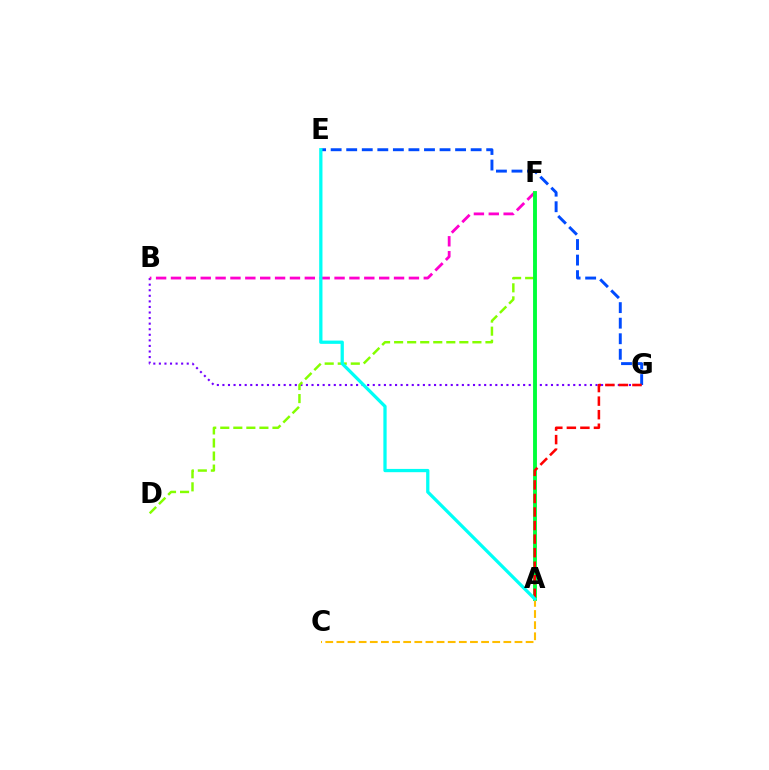{('B', 'G'): [{'color': '#7200ff', 'line_style': 'dotted', 'thickness': 1.51}], ('D', 'F'): [{'color': '#84ff00', 'line_style': 'dashed', 'thickness': 1.77}], ('E', 'G'): [{'color': '#004bff', 'line_style': 'dashed', 'thickness': 2.11}], ('B', 'F'): [{'color': '#ff00cf', 'line_style': 'dashed', 'thickness': 2.02}], ('A', 'F'): [{'color': '#00ff39', 'line_style': 'solid', 'thickness': 2.79}], ('A', 'G'): [{'color': '#ff0000', 'line_style': 'dashed', 'thickness': 1.84}], ('A', 'C'): [{'color': '#ffbd00', 'line_style': 'dashed', 'thickness': 1.51}], ('A', 'E'): [{'color': '#00fff6', 'line_style': 'solid', 'thickness': 2.35}]}